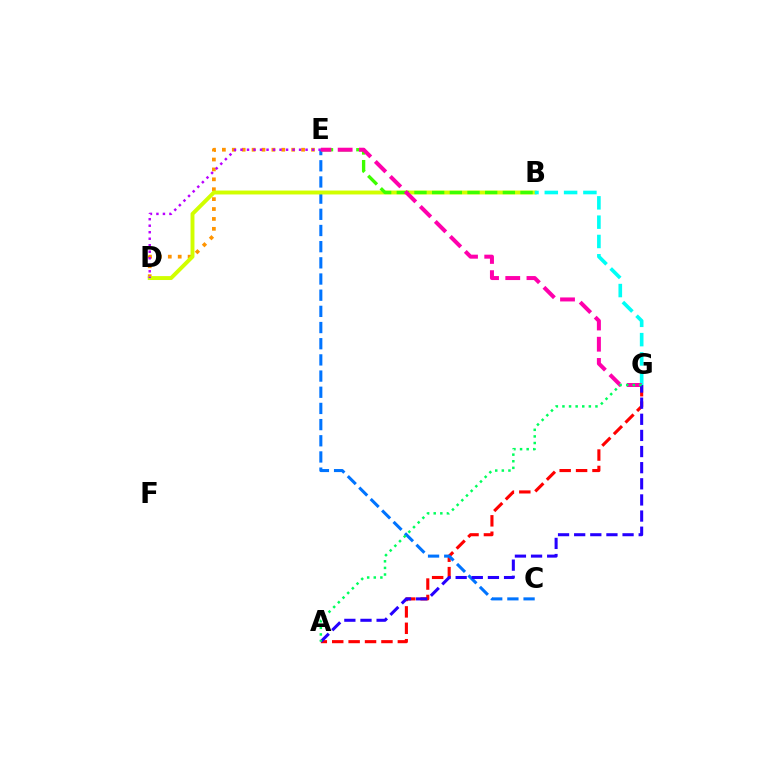{('A', 'G'): [{'color': '#ff0000', 'line_style': 'dashed', 'thickness': 2.23}, {'color': '#2500ff', 'line_style': 'dashed', 'thickness': 2.19}, {'color': '#00ff5c', 'line_style': 'dotted', 'thickness': 1.79}], ('D', 'E'): [{'color': '#ff9400', 'line_style': 'dotted', 'thickness': 2.69}, {'color': '#b900ff', 'line_style': 'dotted', 'thickness': 1.77}], ('C', 'E'): [{'color': '#0074ff', 'line_style': 'dashed', 'thickness': 2.2}], ('B', 'D'): [{'color': '#d1ff00', 'line_style': 'solid', 'thickness': 2.82}], ('B', 'E'): [{'color': '#3dff00', 'line_style': 'dashed', 'thickness': 2.4}], ('B', 'G'): [{'color': '#00fff6', 'line_style': 'dashed', 'thickness': 2.62}], ('E', 'G'): [{'color': '#ff00ac', 'line_style': 'dashed', 'thickness': 2.88}]}